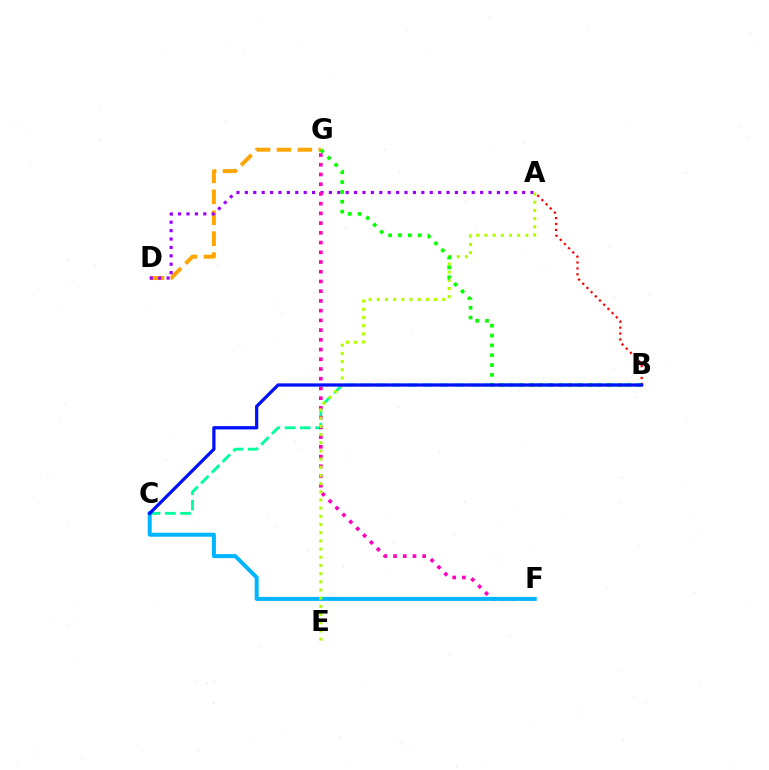{('D', 'G'): [{'color': '#ffa500', 'line_style': 'dashed', 'thickness': 2.84}], ('B', 'C'): [{'color': '#00ff9d', 'line_style': 'dashed', 'thickness': 2.07}, {'color': '#0010ff', 'line_style': 'solid', 'thickness': 2.35}], ('A', 'D'): [{'color': '#9b00ff', 'line_style': 'dotted', 'thickness': 2.28}], ('F', 'G'): [{'color': '#ff00bd', 'line_style': 'dotted', 'thickness': 2.64}], ('C', 'F'): [{'color': '#00b5ff', 'line_style': 'solid', 'thickness': 2.88}], ('A', 'E'): [{'color': '#b3ff00', 'line_style': 'dotted', 'thickness': 2.22}], ('A', 'B'): [{'color': '#ff0000', 'line_style': 'dotted', 'thickness': 1.61}], ('B', 'G'): [{'color': '#08ff00', 'line_style': 'dotted', 'thickness': 2.67}]}